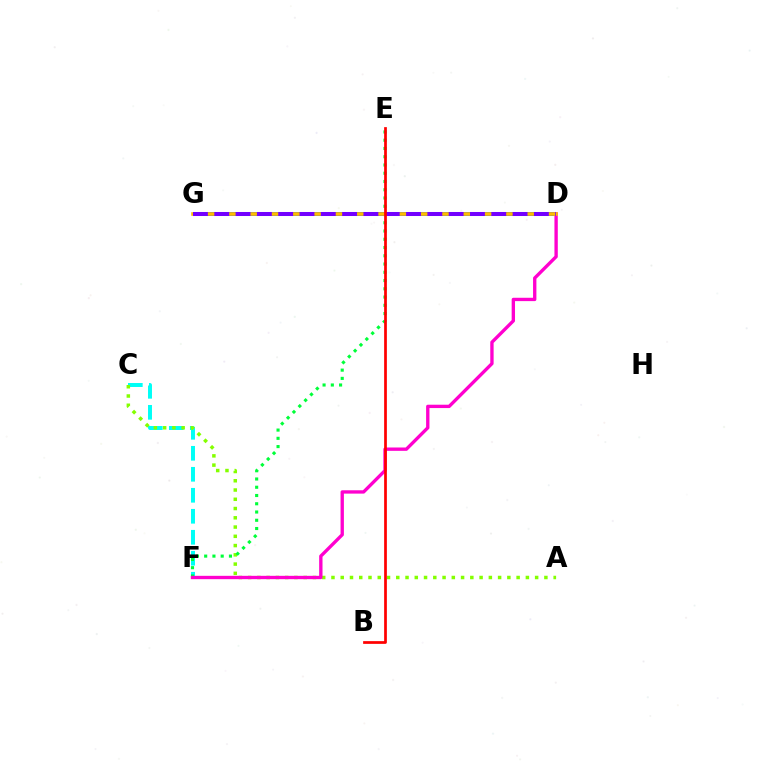{('C', 'F'): [{'color': '#00fff6', 'line_style': 'dashed', 'thickness': 2.85}], ('A', 'C'): [{'color': '#84ff00', 'line_style': 'dotted', 'thickness': 2.52}], ('E', 'F'): [{'color': '#00ff39', 'line_style': 'dotted', 'thickness': 2.24}], ('D', 'G'): [{'color': '#004bff', 'line_style': 'dashed', 'thickness': 2.85}, {'color': '#ffbd00', 'line_style': 'solid', 'thickness': 2.58}, {'color': '#7200ff', 'line_style': 'dashed', 'thickness': 2.89}], ('D', 'F'): [{'color': '#ff00cf', 'line_style': 'solid', 'thickness': 2.41}], ('B', 'E'): [{'color': '#ff0000', 'line_style': 'solid', 'thickness': 1.96}]}